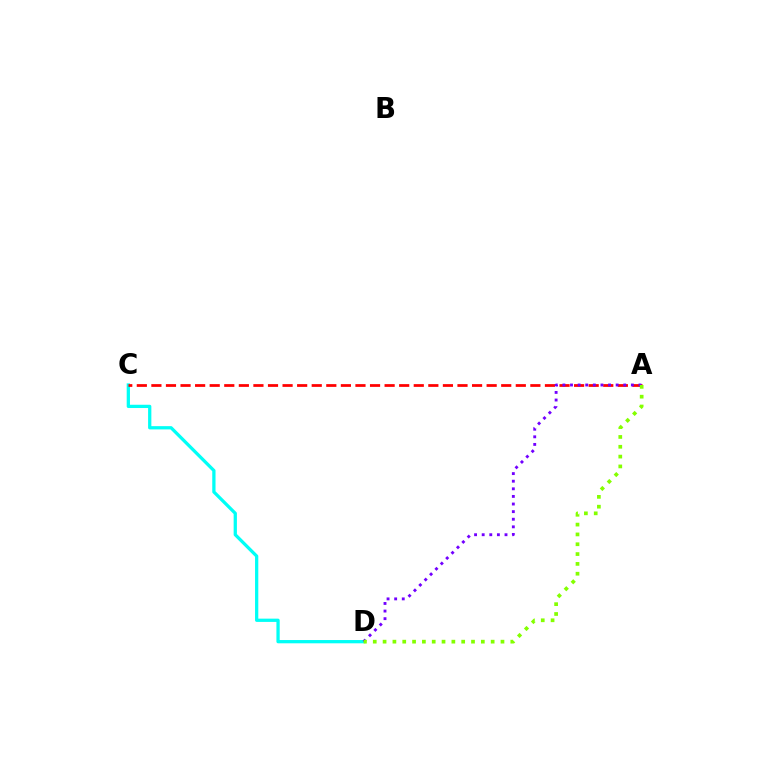{('C', 'D'): [{'color': '#00fff6', 'line_style': 'solid', 'thickness': 2.35}], ('A', 'C'): [{'color': '#ff0000', 'line_style': 'dashed', 'thickness': 1.98}], ('A', 'D'): [{'color': '#7200ff', 'line_style': 'dotted', 'thickness': 2.07}, {'color': '#84ff00', 'line_style': 'dotted', 'thickness': 2.67}]}